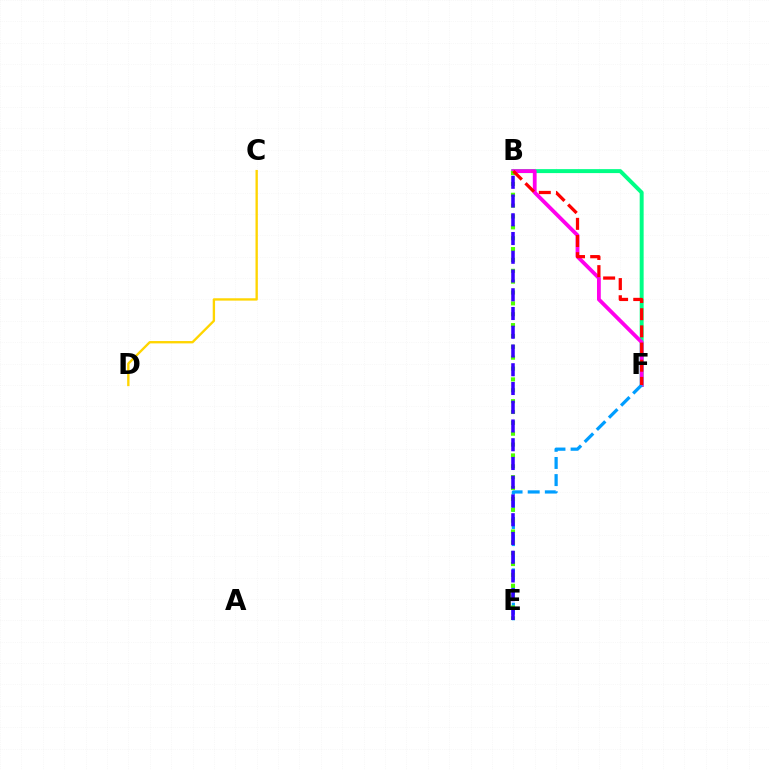{('B', 'F'): [{'color': '#00ff86', 'line_style': 'solid', 'thickness': 2.85}, {'color': '#ff00ed', 'line_style': 'solid', 'thickness': 2.73}, {'color': '#ff0000', 'line_style': 'dashed', 'thickness': 2.33}], ('E', 'F'): [{'color': '#009eff', 'line_style': 'dashed', 'thickness': 2.33}], ('C', 'D'): [{'color': '#ffd500', 'line_style': 'solid', 'thickness': 1.69}], ('B', 'E'): [{'color': '#4fff00', 'line_style': 'dotted', 'thickness': 2.95}, {'color': '#3700ff', 'line_style': 'dashed', 'thickness': 2.55}]}